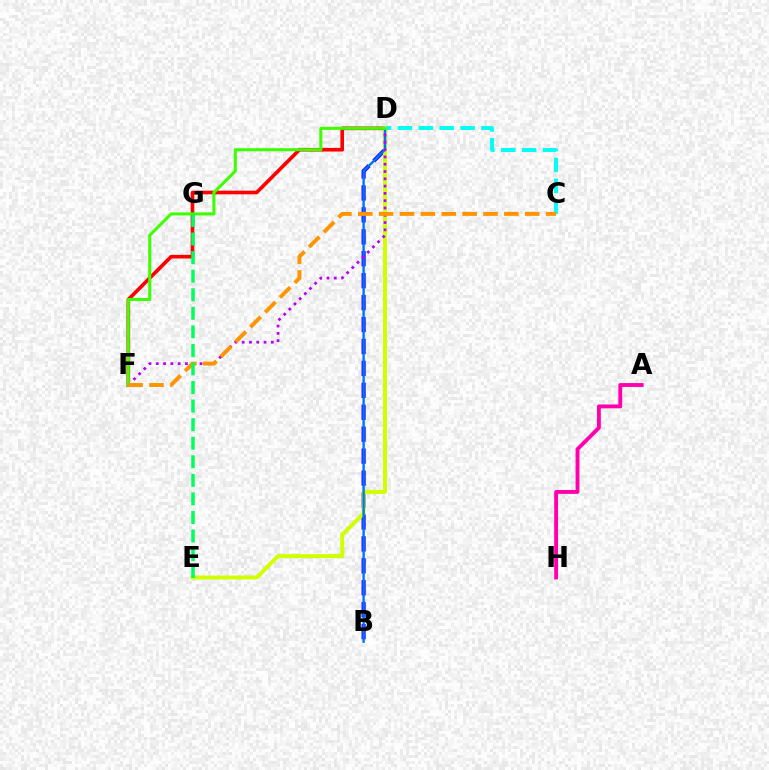{('D', 'F'): [{'color': '#ff0000', 'line_style': 'solid', 'thickness': 2.62}, {'color': '#b900ff', 'line_style': 'dotted', 'thickness': 1.98}, {'color': '#3dff00', 'line_style': 'solid', 'thickness': 2.2}], ('C', 'D'): [{'color': '#00fff6', 'line_style': 'dashed', 'thickness': 2.84}], ('B', 'D'): [{'color': '#2500ff', 'line_style': 'dashed', 'thickness': 2.98}, {'color': '#0074ff', 'line_style': 'solid', 'thickness': 1.72}], ('D', 'E'): [{'color': '#d1ff00', 'line_style': 'solid', 'thickness': 2.87}], ('A', 'H'): [{'color': '#ff00ac', 'line_style': 'solid', 'thickness': 2.78}], ('C', 'F'): [{'color': '#ff9400', 'line_style': 'dashed', 'thickness': 2.84}], ('E', 'G'): [{'color': '#00ff5c', 'line_style': 'dashed', 'thickness': 2.52}]}